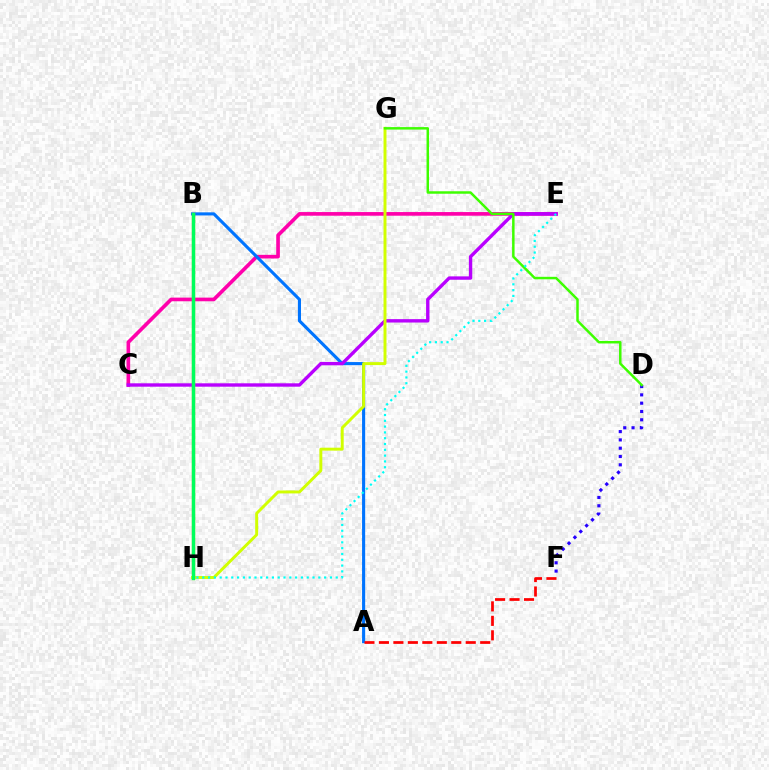{('C', 'E'): [{'color': '#ff00ac', 'line_style': 'solid', 'thickness': 2.63}, {'color': '#b900ff', 'line_style': 'solid', 'thickness': 2.43}], ('D', 'F'): [{'color': '#2500ff', 'line_style': 'dotted', 'thickness': 2.26}], ('A', 'B'): [{'color': '#0074ff', 'line_style': 'solid', 'thickness': 2.23}], ('A', 'F'): [{'color': '#ff0000', 'line_style': 'dashed', 'thickness': 1.97}], ('B', 'H'): [{'color': '#ff9400', 'line_style': 'solid', 'thickness': 2.33}, {'color': '#00ff5c', 'line_style': 'solid', 'thickness': 2.48}], ('G', 'H'): [{'color': '#d1ff00', 'line_style': 'solid', 'thickness': 2.12}], ('D', 'G'): [{'color': '#3dff00', 'line_style': 'solid', 'thickness': 1.79}], ('E', 'H'): [{'color': '#00fff6', 'line_style': 'dotted', 'thickness': 1.58}]}